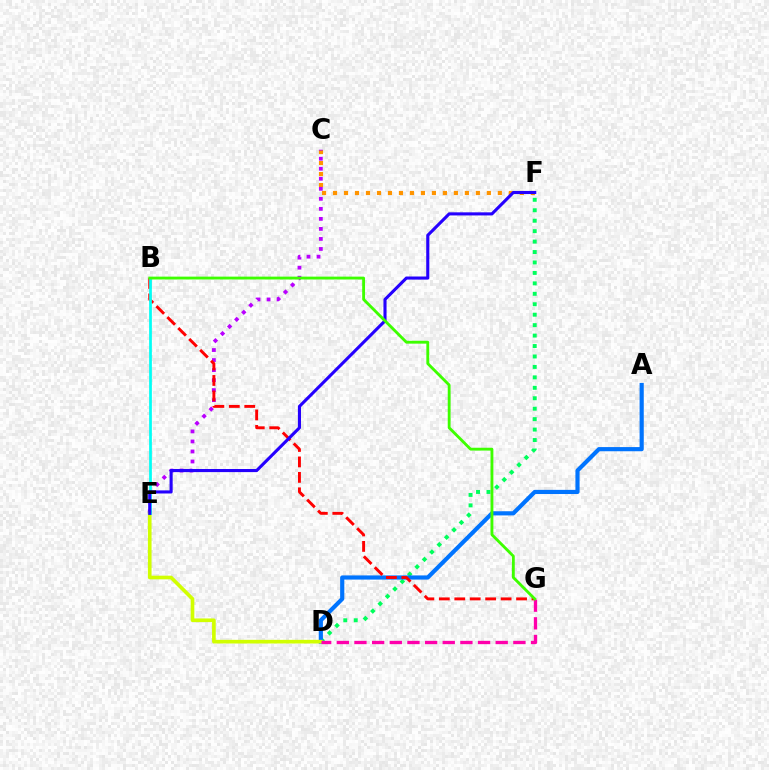{('D', 'F'): [{'color': '#00ff5c', 'line_style': 'dotted', 'thickness': 2.84}], ('C', 'F'): [{'color': '#ff9400', 'line_style': 'dotted', 'thickness': 2.99}], ('A', 'D'): [{'color': '#0074ff', 'line_style': 'solid', 'thickness': 3.0}], ('C', 'E'): [{'color': '#b900ff', 'line_style': 'dotted', 'thickness': 2.72}], ('D', 'E'): [{'color': '#d1ff00', 'line_style': 'solid', 'thickness': 2.63}], ('B', 'G'): [{'color': '#ff0000', 'line_style': 'dashed', 'thickness': 2.1}, {'color': '#3dff00', 'line_style': 'solid', 'thickness': 2.05}], ('D', 'G'): [{'color': '#ff00ac', 'line_style': 'dashed', 'thickness': 2.4}], ('B', 'E'): [{'color': '#00fff6', 'line_style': 'solid', 'thickness': 1.97}], ('E', 'F'): [{'color': '#2500ff', 'line_style': 'solid', 'thickness': 2.23}]}